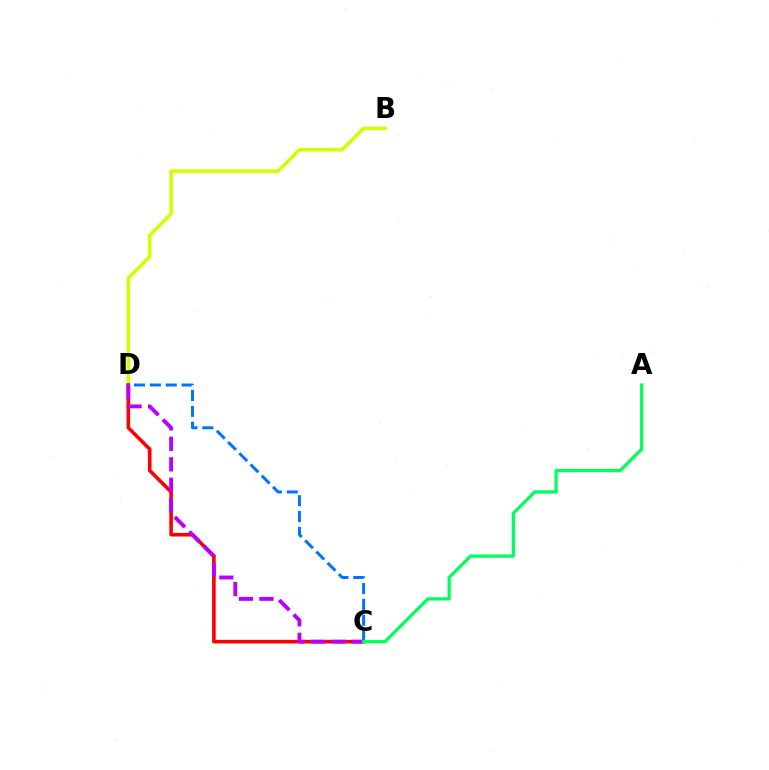{('B', 'D'): [{'color': '#d1ff00', 'line_style': 'solid', 'thickness': 2.58}], ('C', 'D'): [{'color': '#ff0000', 'line_style': 'solid', 'thickness': 2.59}, {'color': '#b900ff', 'line_style': 'dashed', 'thickness': 2.78}, {'color': '#0074ff', 'line_style': 'dashed', 'thickness': 2.16}], ('A', 'C'): [{'color': '#00ff5c', 'line_style': 'solid', 'thickness': 2.35}]}